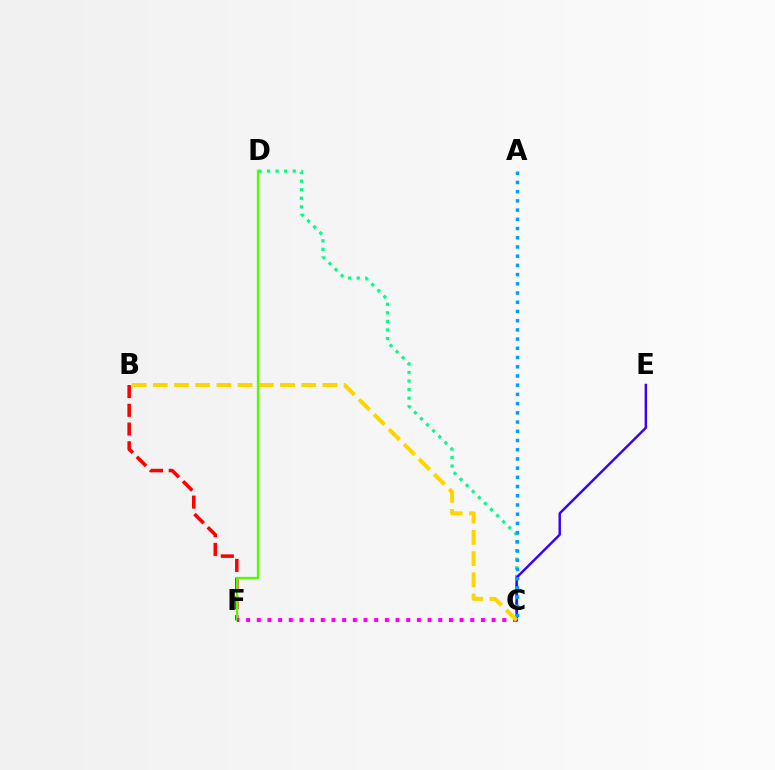{('C', 'D'): [{'color': '#00ff86', 'line_style': 'dotted', 'thickness': 2.33}], ('C', 'E'): [{'color': '#3700ff', 'line_style': 'solid', 'thickness': 1.76}], ('B', 'F'): [{'color': '#ff0000', 'line_style': 'dashed', 'thickness': 2.55}], ('D', 'F'): [{'color': '#4fff00', 'line_style': 'solid', 'thickness': 1.65}], ('A', 'C'): [{'color': '#009eff', 'line_style': 'dotted', 'thickness': 2.5}], ('C', 'F'): [{'color': '#ff00ed', 'line_style': 'dotted', 'thickness': 2.9}], ('B', 'C'): [{'color': '#ffd500', 'line_style': 'dashed', 'thickness': 2.88}]}